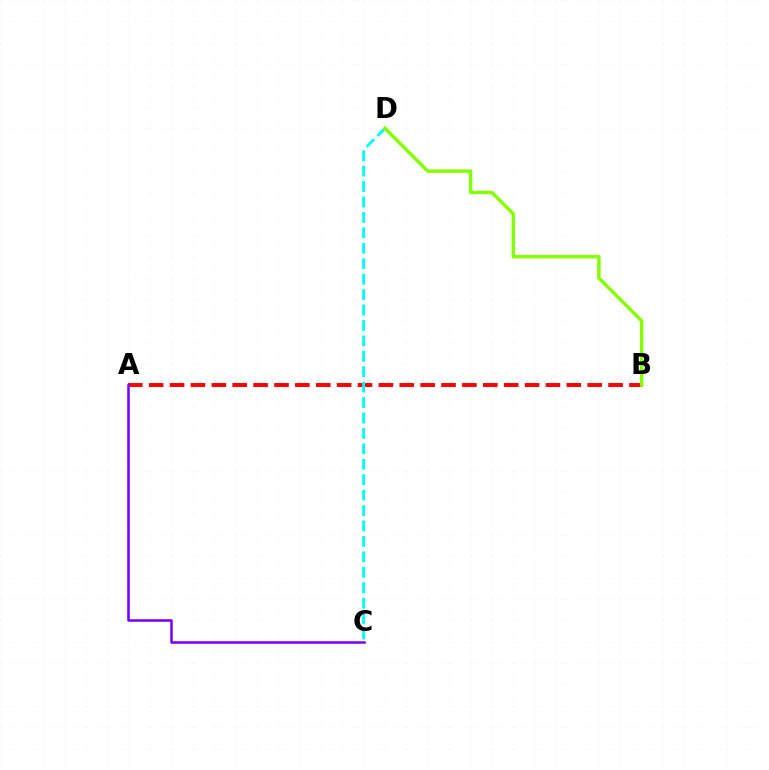{('A', 'B'): [{'color': '#ff0000', 'line_style': 'dashed', 'thickness': 2.84}], ('A', 'C'): [{'color': '#7200ff', 'line_style': 'solid', 'thickness': 1.81}], ('C', 'D'): [{'color': '#00fff6', 'line_style': 'dashed', 'thickness': 2.1}], ('B', 'D'): [{'color': '#84ff00', 'line_style': 'solid', 'thickness': 2.48}]}